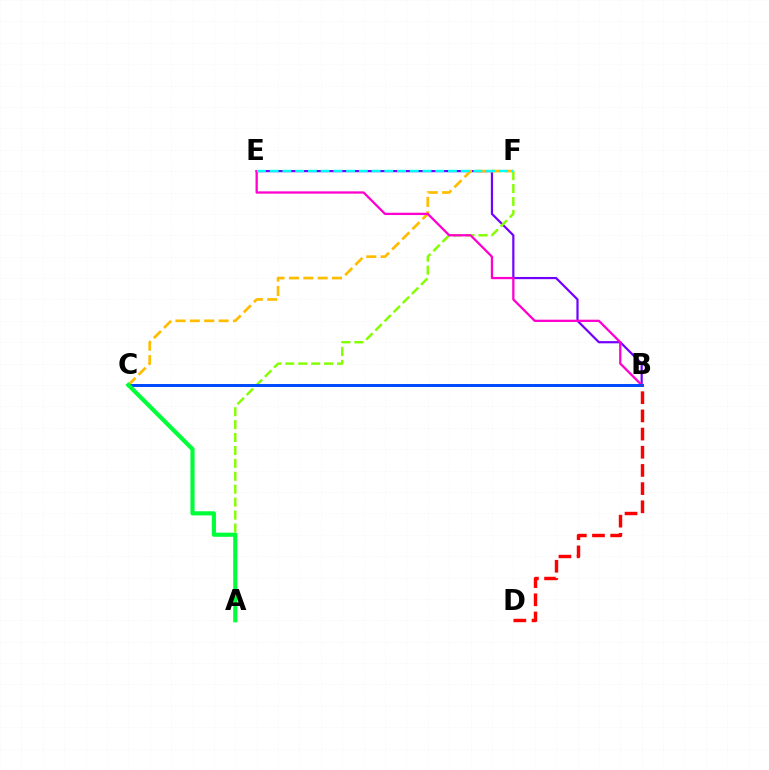{('B', 'E'): [{'color': '#7200ff', 'line_style': 'solid', 'thickness': 1.59}, {'color': '#ff00cf', 'line_style': 'solid', 'thickness': 1.64}], ('C', 'F'): [{'color': '#ffbd00', 'line_style': 'dashed', 'thickness': 1.95}], ('A', 'F'): [{'color': '#84ff00', 'line_style': 'dashed', 'thickness': 1.76}], ('E', 'F'): [{'color': '#00fff6', 'line_style': 'dashed', 'thickness': 1.73}], ('B', 'C'): [{'color': '#004bff', 'line_style': 'solid', 'thickness': 2.14}], ('A', 'C'): [{'color': '#00ff39', 'line_style': 'solid', 'thickness': 2.98}], ('B', 'D'): [{'color': '#ff0000', 'line_style': 'dashed', 'thickness': 2.47}]}